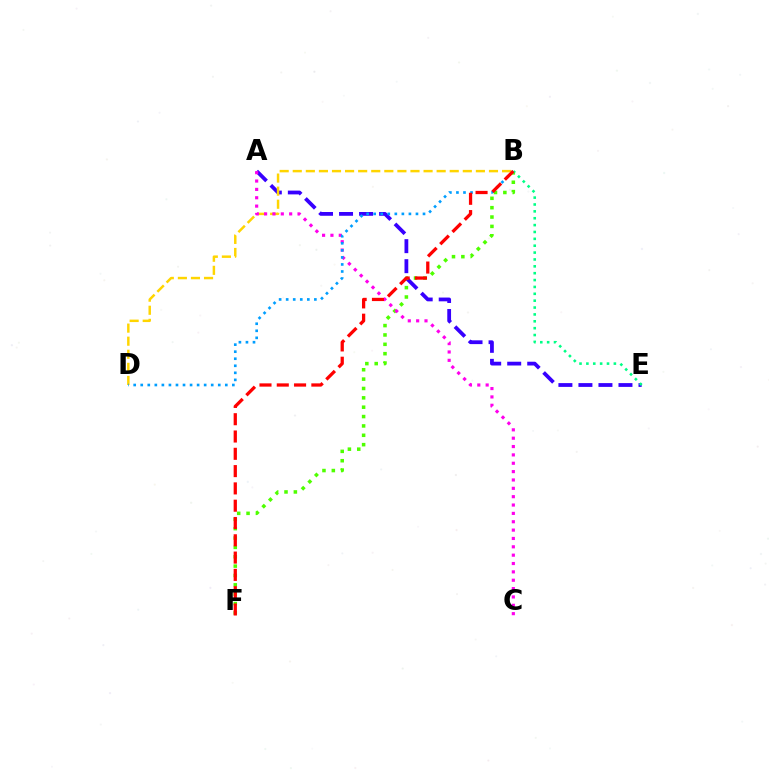{('A', 'E'): [{'color': '#3700ff', 'line_style': 'dashed', 'thickness': 2.72}], ('B', 'F'): [{'color': '#4fff00', 'line_style': 'dotted', 'thickness': 2.54}, {'color': '#ff0000', 'line_style': 'dashed', 'thickness': 2.35}], ('B', 'D'): [{'color': '#ffd500', 'line_style': 'dashed', 'thickness': 1.78}, {'color': '#009eff', 'line_style': 'dotted', 'thickness': 1.91}], ('A', 'C'): [{'color': '#ff00ed', 'line_style': 'dotted', 'thickness': 2.27}], ('B', 'E'): [{'color': '#00ff86', 'line_style': 'dotted', 'thickness': 1.87}]}